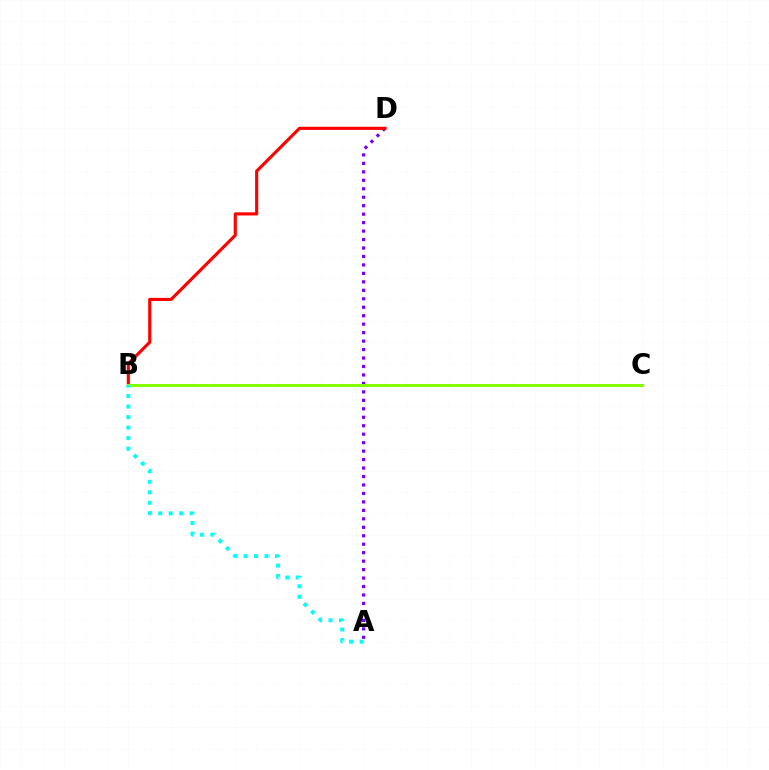{('A', 'D'): [{'color': '#7200ff', 'line_style': 'dotted', 'thickness': 2.3}], ('B', 'D'): [{'color': '#ff0000', 'line_style': 'solid', 'thickness': 2.26}], ('B', 'C'): [{'color': '#84ff00', 'line_style': 'solid', 'thickness': 2.19}], ('A', 'B'): [{'color': '#00fff6', 'line_style': 'dotted', 'thickness': 2.85}]}